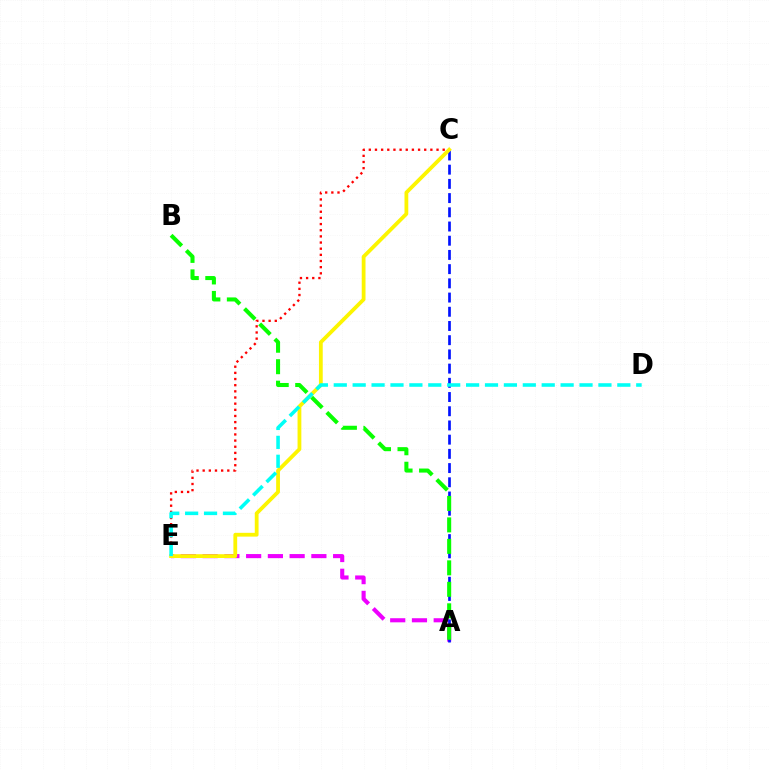{('A', 'E'): [{'color': '#ee00ff', 'line_style': 'dashed', 'thickness': 2.95}], ('A', 'C'): [{'color': '#0010ff', 'line_style': 'dashed', 'thickness': 1.93}], ('C', 'E'): [{'color': '#ff0000', 'line_style': 'dotted', 'thickness': 1.67}, {'color': '#fcf500', 'line_style': 'solid', 'thickness': 2.73}], ('A', 'B'): [{'color': '#08ff00', 'line_style': 'dashed', 'thickness': 2.92}], ('D', 'E'): [{'color': '#00fff6', 'line_style': 'dashed', 'thickness': 2.57}]}